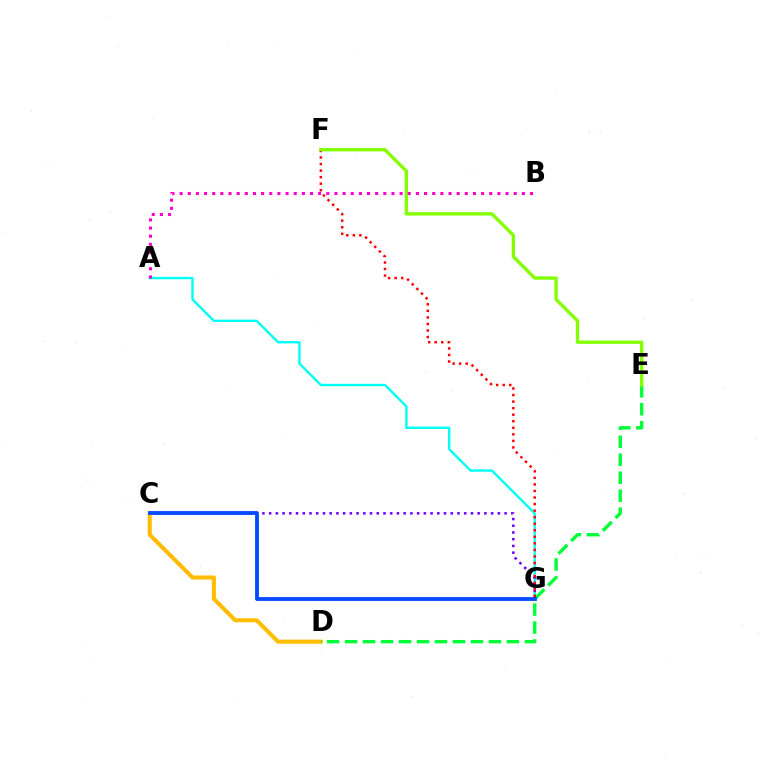{('A', 'G'): [{'color': '#00fff6', 'line_style': 'solid', 'thickness': 1.71}], ('C', 'D'): [{'color': '#ffbd00', 'line_style': 'solid', 'thickness': 2.94}], ('D', 'E'): [{'color': '#00ff39', 'line_style': 'dashed', 'thickness': 2.44}], ('C', 'G'): [{'color': '#7200ff', 'line_style': 'dotted', 'thickness': 1.83}, {'color': '#004bff', 'line_style': 'solid', 'thickness': 2.73}], ('F', 'G'): [{'color': '#ff0000', 'line_style': 'dotted', 'thickness': 1.78}], ('E', 'F'): [{'color': '#84ff00', 'line_style': 'solid', 'thickness': 2.41}], ('A', 'B'): [{'color': '#ff00cf', 'line_style': 'dotted', 'thickness': 2.21}]}